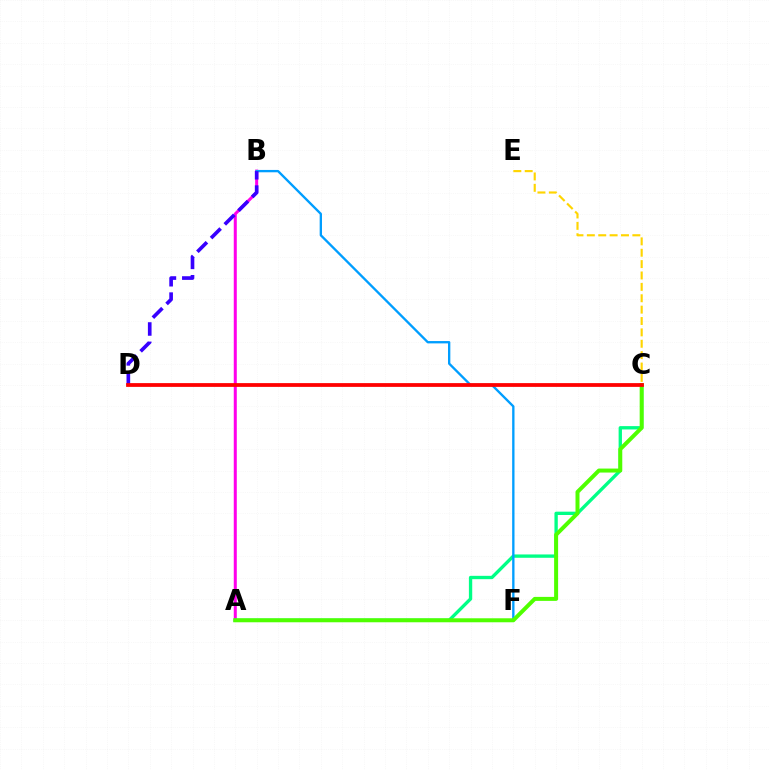{('A', 'B'): [{'color': '#ff00ed', 'line_style': 'solid', 'thickness': 2.18}], ('A', 'C'): [{'color': '#00ff86', 'line_style': 'solid', 'thickness': 2.4}, {'color': '#4fff00', 'line_style': 'solid', 'thickness': 2.87}], ('B', 'F'): [{'color': '#009eff', 'line_style': 'solid', 'thickness': 1.68}], ('C', 'E'): [{'color': '#ffd500', 'line_style': 'dashed', 'thickness': 1.55}], ('B', 'D'): [{'color': '#3700ff', 'line_style': 'dashed', 'thickness': 2.63}], ('C', 'D'): [{'color': '#ff0000', 'line_style': 'solid', 'thickness': 2.71}]}